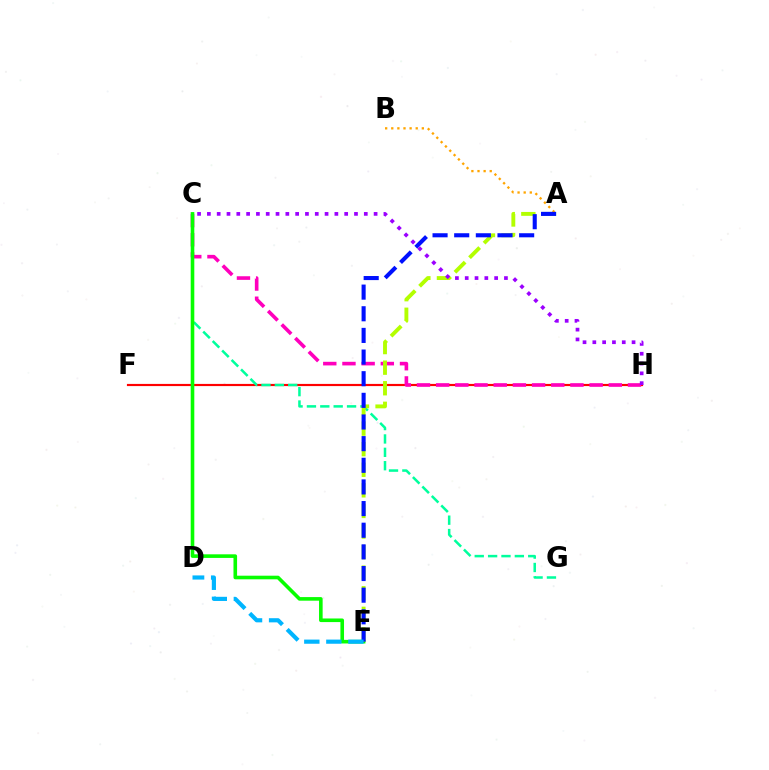{('A', 'B'): [{'color': '#ffa500', 'line_style': 'dotted', 'thickness': 1.66}], ('F', 'H'): [{'color': '#ff0000', 'line_style': 'solid', 'thickness': 1.56}], ('C', 'G'): [{'color': '#00ff9d', 'line_style': 'dashed', 'thickness': 1.82}], ('C', 'H'): [{'color': '#ff00bd', 'line_style': 'dashed', 'thickness': 2.61}, {'color': '#9b00ff', 'line_style': 'dotted', 'thickness': 2.66}], ('C', 'E'): [{'color': '#08ff00', 'line_style': 'solid', 'thickness': 2.6}], ('A', 'E'): [{'color': '#b3ff00', 'line_style': 'dashed', 'thickness': 2.8}, {'color': '#0010ff', 'line_style': 'dashed', 'thickness': 2.94}], ('D', 'E'): [{'color': '#00b5ff', 'line_style': 'dashed', 'thickness': 3.0}]}